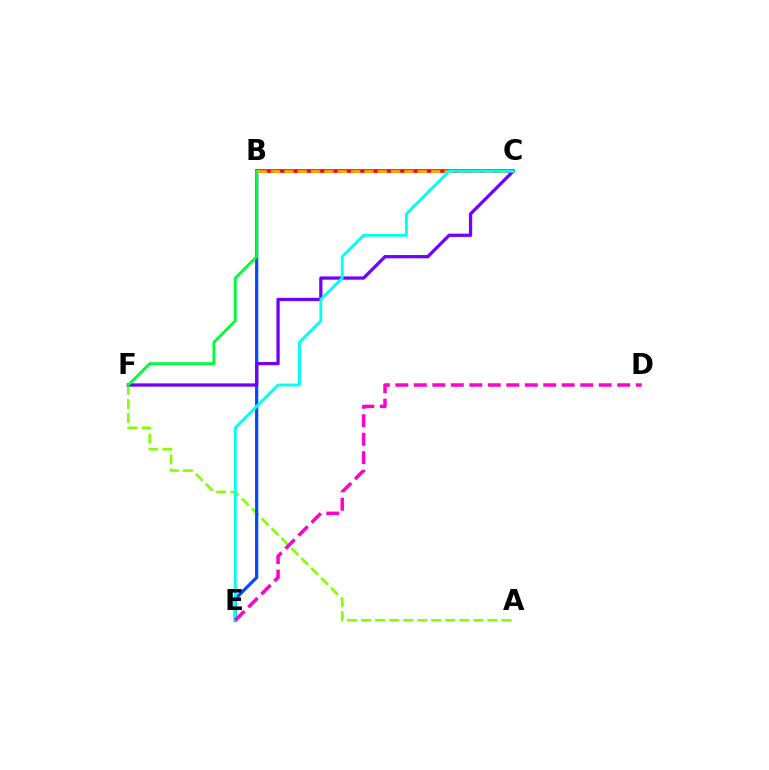{('A', 'F'): [{'color': '#84ff00', 'line_style': 'dashed', 'thickness': 1.91}], ('B', 'C'): [{'color': '#ff0000', 'line_style': 'solid', 'thickness': 2.59}, {'color': '#ffbd00', 'line_style': 'dashed', 'thickness': 1.81}], ('B', 'E'): [{'color': '#004bff', 'line_style': 'solid', 'thickness': 2.33}], ('C', 'F'): [{'color': '#7200ff', 'line_style': 'solid', 'thickness': 2.36}], ('B', 'F'): [{'color': '#00ff39', 'line_style': 'solid', 'thickness': 2.04}], ('C', 'E'): [{'color': '#00fff6', 'line_style': 'solid', 'thickness': 2.07}], ('D', 'E'): [{'color': '#ff00cf', 'line_style': 'dashed', 'thickness': 2.51}]}